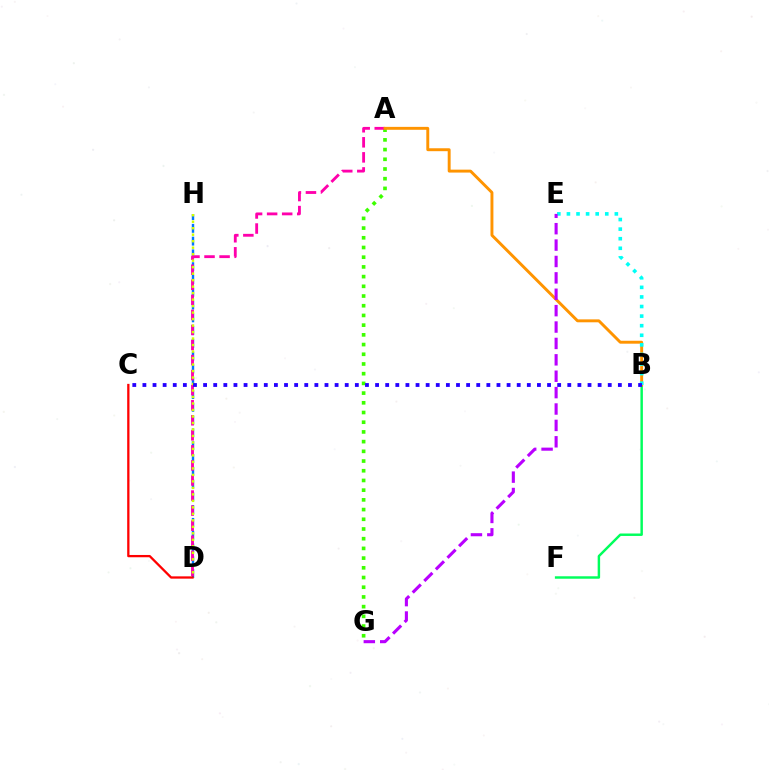{('A', 'G'): [{'color': '#3dff00', 'line_style': 'dotted', 'thickness': 2.64}], ('B', 'F'): [{'color': '#00ff5c', 'line_style': 'solid', 'thickness': 1.77}], ('D', 'H'): [{'color': '#0074ff', 'line_style': 'dashed', 'thickness': 1.74}, {'color': '#d1ff00', 'line_style': 'dotted', 'thickness': 1.76}], ('A', 'D'): [{'color': '#ff00ac', 'line_style': 'dashed', 'thickness': 2.05}], ('A', 'B'): [{'color': '#ff9400', 'line_style': 'solid', 'thickness': 2.1}], ('B', 'E'): [{'color': '#00fff6', 'line_style': 'dotted', 'thickness': 2.6}], ('C', 'D'): [{'color': '#ff0000', 'line_style': 'solid', 'thickness': 1.65}], ('E', 'G'): [{'color': '#b900ff', 'line_style': 'dashed', 'thickness': 2.23}], ('B', 'C'): [{'color': '#2500ff', 'line_style': 'dotted', 'thickness': 2.75}]}